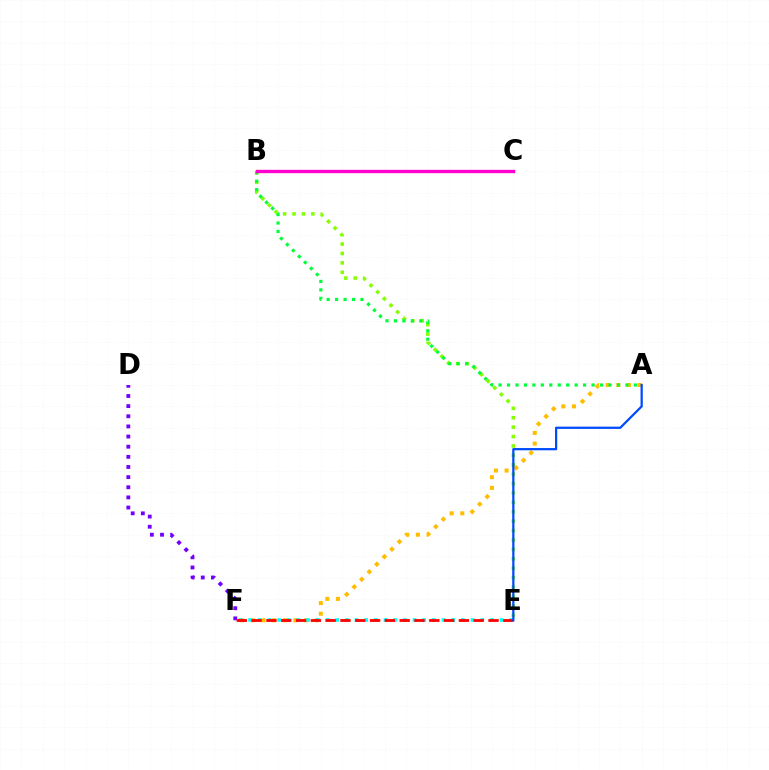{('B', 'E'): [{'color': '#84ff00', 'line_style': 'dotted', 'thickness': 2.56}], ('A', 'F'): [{'color': '#ffbd00', 'line_style': 'dotted', 'thickness': 2.89}], ('E', 'F'): [{'color': '#00fff6', 'line_style': 'dotted', 'thickness': 2.63}, {'color': '#ff0000', 'line_style': 'dashed', 'thickness': 2.01}], ('D', 'F'): [{'color': '#7200ff', 'line_style': 'dotted', 'thickness': 2.76}], ('A', 'B'): [{'color': '#00ff39', 'line_style': 'dotted', 'thickness': 2.3}], ('B', 'C'): [{'color': '#ff00cf', 'line_style': 'solid', 'thickness': 2.41}], ('A', 'E'): [{'color': '#004bff', 'line_style': 'solid', 'thickness': 1.61}]}